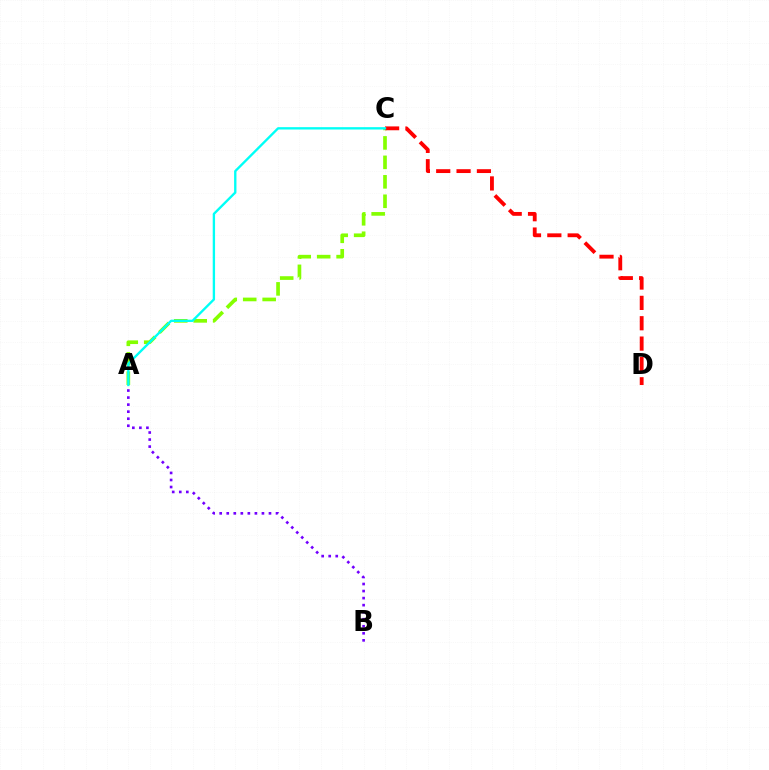{('A', 'C'): [{'color': '#84ff00', 'line_style': 'dashed', 'thickness': 2.64}, {'color': '#00fff6', 'line_style': 'solid', 'thickness': 1.69}], ('C', 'D'): [{'color': '#ff0000', 'line_style': 'dashed', 'thickness': 2.76}], ('A', 'B'): [{'color': '#7200ff', 'line_style': 'dotted', 'thickness': 1.91}]}